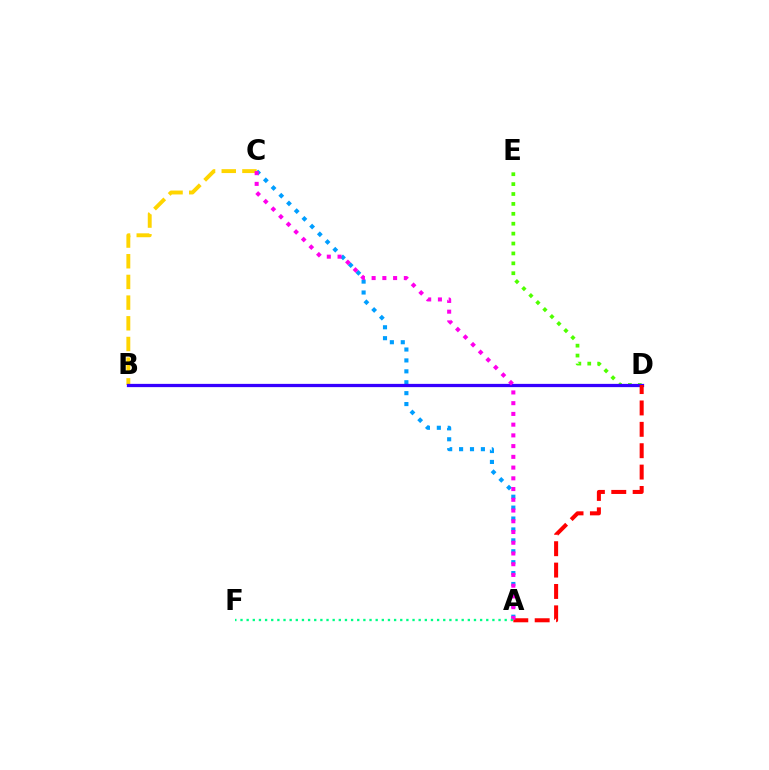{('A', 'C'): [{'color': '#009eff', 'line_style': 'dotted', 'thickness': 2.96}, {'color': '#ff00ed', 'line_style': 'dotted', 'thickness': 2.92}], ('B', 'C'): [{'color': '#ffd500', 'line_style': 'dashed', 'thickness': 2.81}], ('D', 'E'): [{'color': '#4fff00', 'line_style': 'dotted', 'thickness': 2.69}], ('B', 'D'): [{'color': '#3700ff', 'line_style': 'solid', 'thickness': 2.35}], ('A', 'D'): [{'color': '#ff0000', 'line_style': 'dashed', 'thickness': 2.9}], ('A', 'F'): [{'color': '#00ff86', 'line_style': 'dotted', 'thickness': 1.67}]}